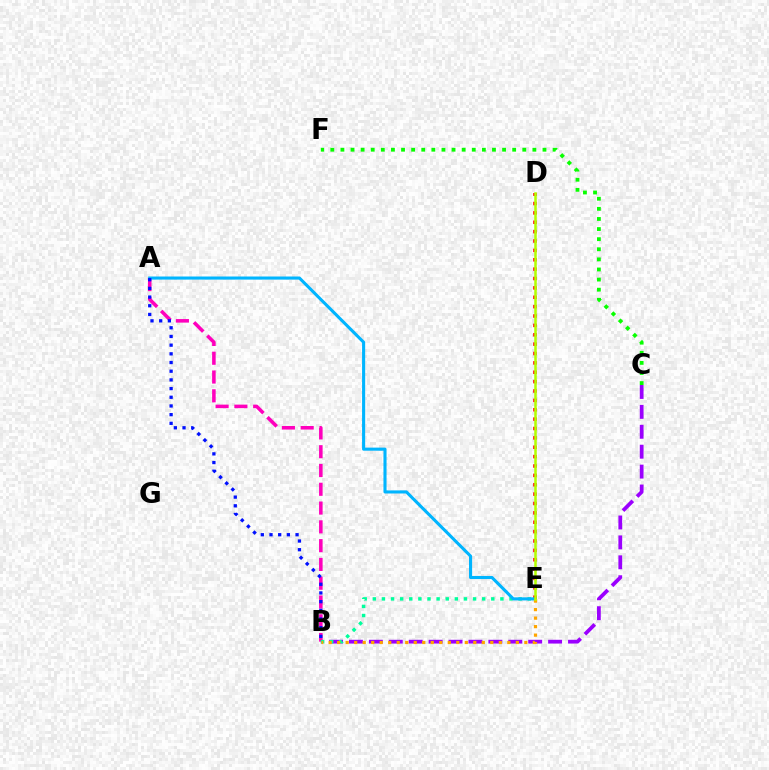{('D', 'E'): [{'color': '#ff0000', 'line_style': 'dotted', 'thickness': 2.55}, {'color': '#b3ff00', 'line_style': 'solid', 'thickness': 1.82}], ('C', 'F'): [{'color': '#08ff00', 'line_style': 'dotted', 'thickness': 2.74}], ('B', 'C'): [{'color': '#9b00ff', 'line_style': 'dashed', 'thickness': 2.71}], ('A', 'B'): [{'color': '#ff00bd', 'line_style': 'dashed', 'thickness': 2.55}, {'color': '#0010ff', 'line_style': 'dotted', 'thickness': 2.36}], ('B', 'E'): [{'color': '#00ff9d', 'line_style': 'dotted', 'thickness': 2.48}, {'color': '#ffa500', 'line_style': 'dotted', 'thickness': 2.31}], ('A', 'E'): [{'color': '#00b5ff', 'line_style': 'solid', 'thickness': 2.23}]}